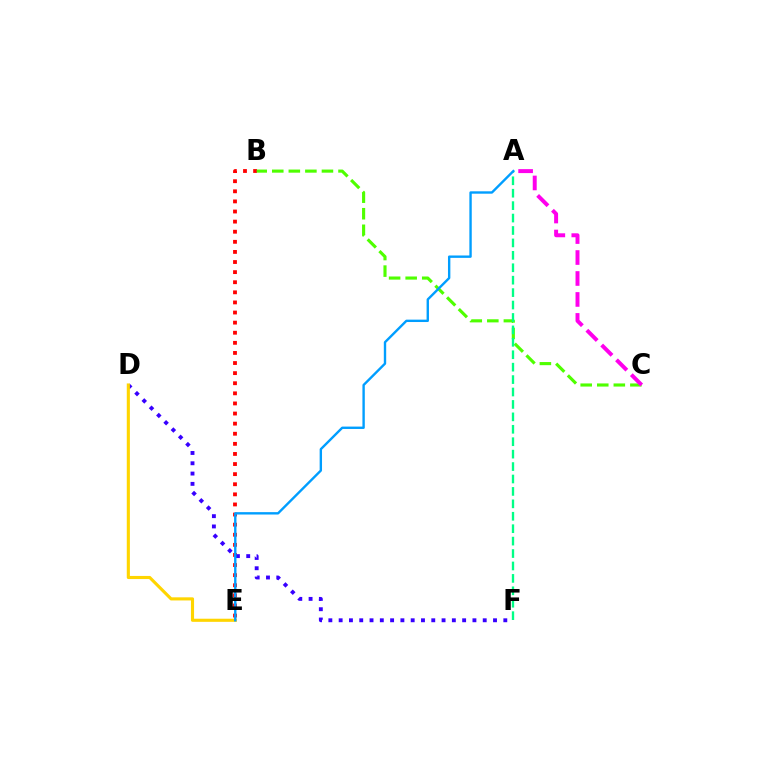{('B', 'E'): [{'color': '#ff0000', 'line_style': 'dotted', 'thickness': 2.74}], ('D', 'F'): [{'color': '#3700ff', 'line_style': 'dotted', 'thickness': 2.8}], ('B', 'C'): [{'color': '#4fff00', 'line_style': 'dashed', 'thickness': 2.25}], ('D', 'E'): [{'color': '#ffd500', 'line_style': 'solid', 'thickness': 2.25}], ('A', 'C'): [{'color': '#ff00ed', 'line_style': 'dashed', 'thickness': 2.85}], ('A', 'F'): [{'color': '#00ff86', 'line_style': 'dashed', 'thickness': 1.69}], ('A', 'E'): [{'color': '#009eff', 'line_style': 'solid', 'thickness': 1.71}]}